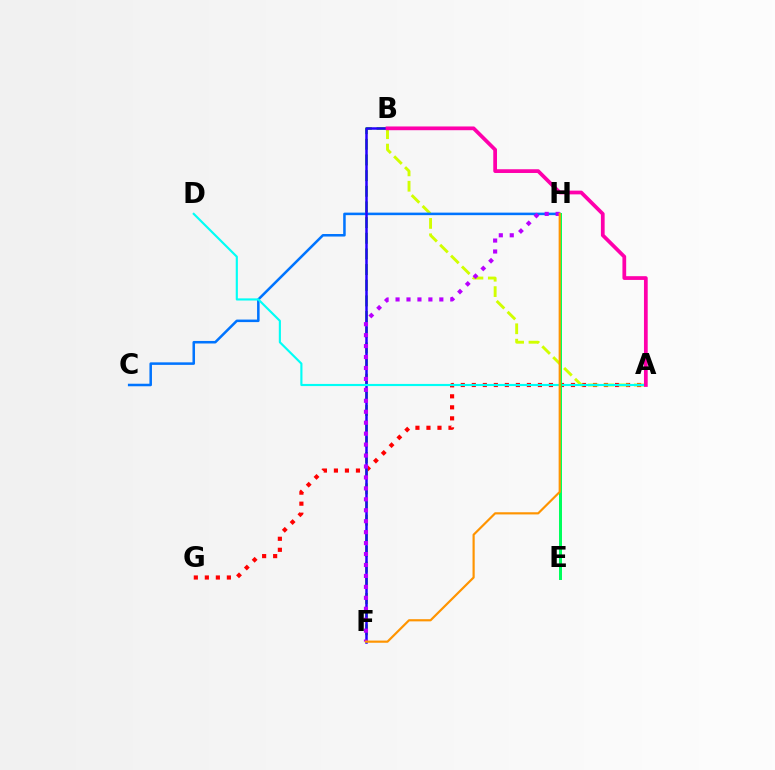{('A', 'G'): [{'color': '#ff0000', 'line_style': 'dotted', 'thickness': 2.99}], ('A', 'B'): [{'color': '#d1ff00', 'line_style': 'dashed', 'thickness': 2.09}, {'color': '#ff00ac', 'line_style': 'solid', 'thickness': 2.69}], ('C', 'H'): [{'color': '#0074ff', 'line_style': 'solid', 'thickness': 1.82}], ('B', 'F'): [{'color': '#3dff00', 'line_style': 'dashed', 'thickness': 2.13}, {'color': '#2500ff', 'line_style': 'solid', 'thickness': 1.8}], ('A', 'D'): [{'color': '#00fff6', 'line_style': 'solid', 'thickness': 1.54}], ('E', 'H'): [{'color': '#00ff5c', 'line_style': 'solid', 'thickness': 2.16}], ('F', 'H'): [{'color': '#b900ff', 'line_style': 'dotted', 'thickness': 2.97}, {'color': '#ff9400', 'line_style': 'solid', 'thickness': 1.57}]}